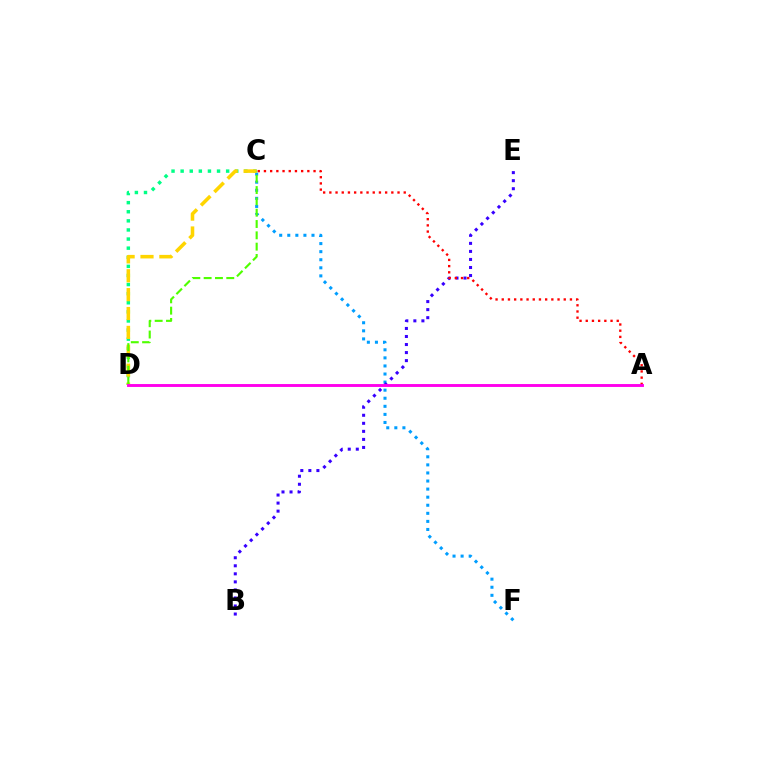{('C', 'F'): [{'color': '#009eff', 'line_style': 'dotted', 'thickness': 2.19}], ('C', 'D'): [{'color': '#00ff86', 'line_style': 'dotted', 'thickness': 2.47}, {'color': '#ffd500', 'line_style': 'dashed', 'thickness': 2.56}, {'color': '#4fff00', 'line_style': 'dashed', 'thickness': 1.54}], ('B', 'E'): [{'color': '#3700ff', 'line_style': 'dotted', 'thickness': 2.18}], ('A', 'C'): [{'color': '#ff0000', 'line_style': 'dotted', 'thickness': 1.68}], ('A', 'D'): [{'color': '#ff00ed', 'line_style': 'solid', 'thickness': 2.09}]}